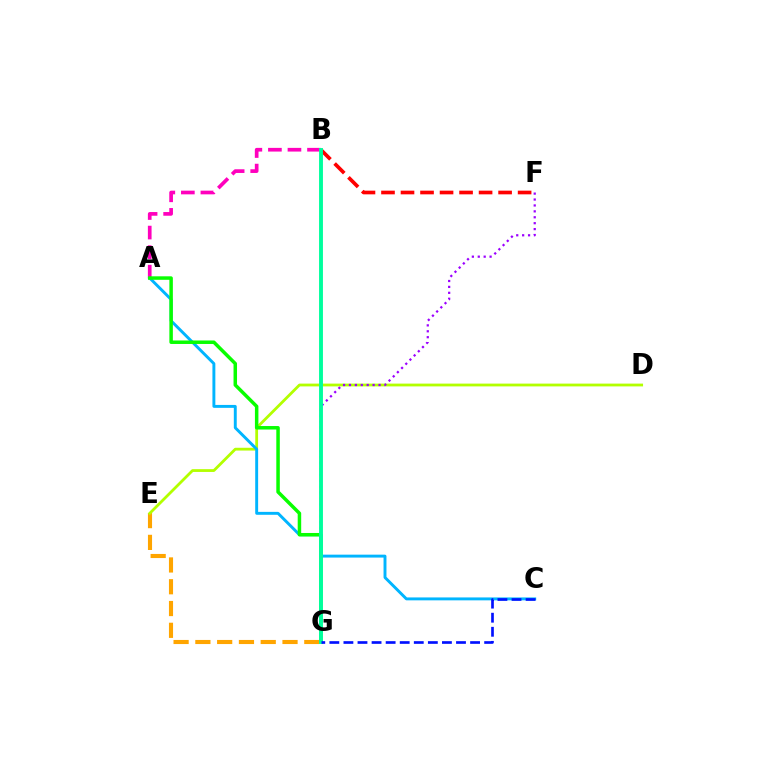{('E', 'G'): [{'color': '#ffa500', 'line_style': 'dashed', 'thickness': 2.96}], ('D', 'E'): [{'color': '#b3ff00', 'line_style': 'solid', 'thickness': 2.01}], ('A', 'C'): [{'color': '#00b5ff', 'line_style': 'solid', 'thickness': 2.1}], ('A', 'B'): [{'color': '#ff00bd', 'line_style': 'dashed', 'thickness': 2.66}], ('A', 'G'): [{'color': '#08ff00', 'line_style': 'solid', 'thickness': 2.51}], ('F', 'G'): [{'color': '#9b00ff', 'line_style': 'dotted', 'thickness': 1.61}], ('B', 'F'): [{'color': '#ff0000', 'line_style': 'dashed', 'thickness': 2.65}], ('B', 'G'): [{'color': '#00ff9d', 'line_style': 'solid', 'thickness': 2.8}], ('C', 'G'): [{'color': '#0010ff', 'line_style': 'dashed', 'thickness': 1.91}]}